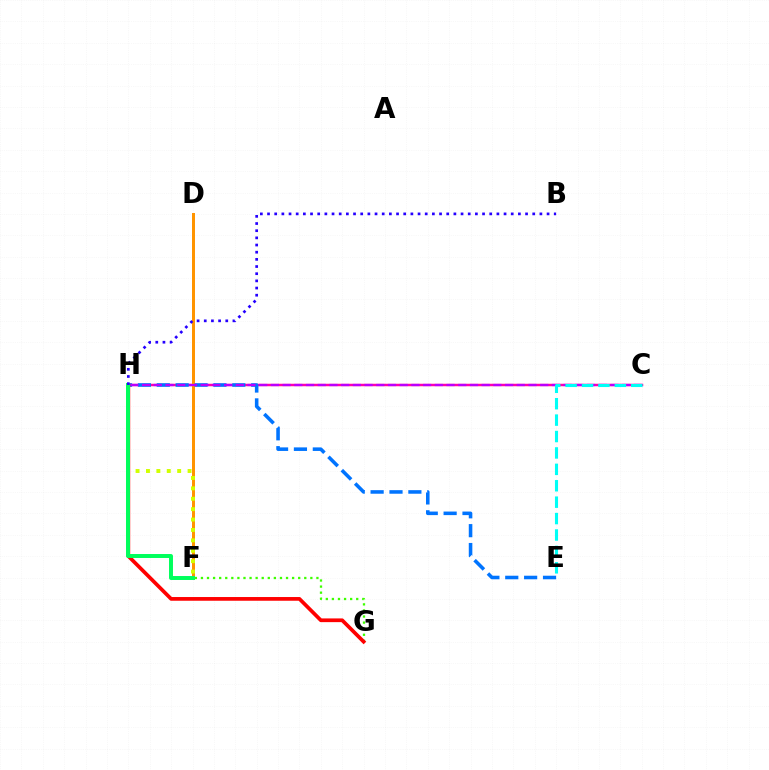{('C', 'H'): [{'color': '#ff00ac', 'line_style': 'solid', 'thickness': 1.79}, {'color': '#b900ff', 'line_style': 'dashed', 'thickness': 1.59}], ('D', 'F'): [{'color': '#ff9400', 'line_style': 'solid', 'thickness': 2.15}], ('E', 'H'): [{'color': '#0074ff', 'line_style': 'dashed', 'thickness': 2.56}], ('F', 'H'): [{'color': '#d1ff00', 'line_style': 'dotted', 'thickness': 2.83}, {'color': '#00ff5c', 'line_style': 'solid', 'thickness': 2.85}], ('C', 'E'): [{'color': '#00fff6', 'line_style': 'dashed', 'thickness': 2.23}], ('F', 'G'): [{'color': '#3dff00', 'line_style': 'dotted', 'thickness': 1.65}], ('G', 'H'): [{'color': '#ff0000', 'line_style': 'solid', 'thickness': 2.68}], ('B', 'H'): [{'color': '#2500ff', 'line_style': 'dotted', 'thickness': 1.95}]}